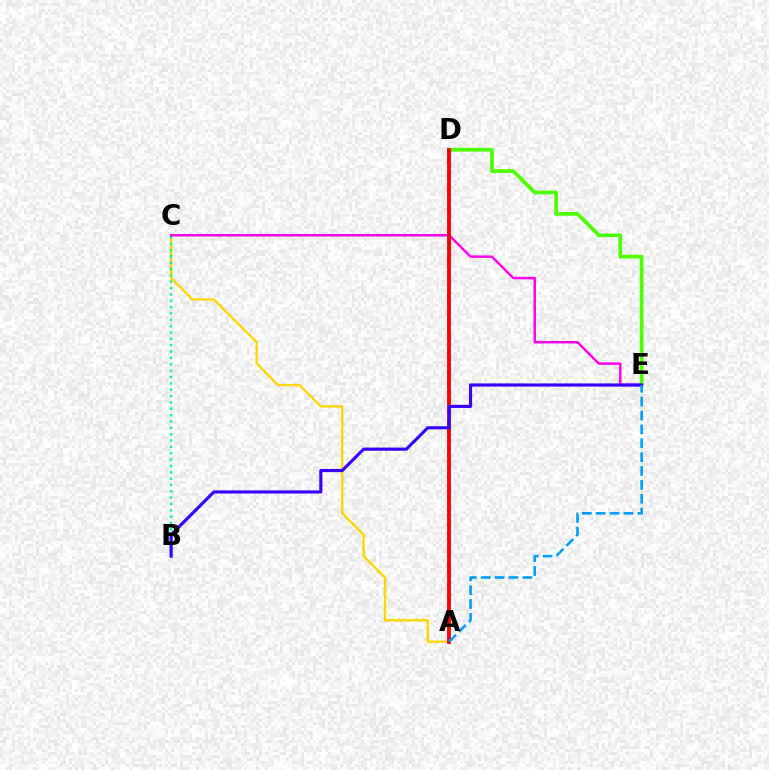{('A', 'C'): [{'color': '#ffd500', 'line_style': 'solid', 'thickness': 1.67}], ('B', 'C'): [{'color': '#00ff86', 'line_style': 'dotted', 'thickness': 1.73}], ('C', 'E'): [{'color': '#ff00ed', 'line_style': 'solid', 'thickness': 1.78}], ('D', 'E'): [{'color': '#4fff00', 'line_style': 'solid', 'thickness': 2.68}], ('A', 'D'): [{'color': '#ff0000', 'line_style': 'solid', 'thickness': 2.78}], ('B', 'E'): [{'color': '#3700ff', 'line_style': 'solid', 'thickness': 2.27}], ('A', 'E'): [{'color': '#009eff', 'line_style': 'dashed', 'thickness': 1.89}]}